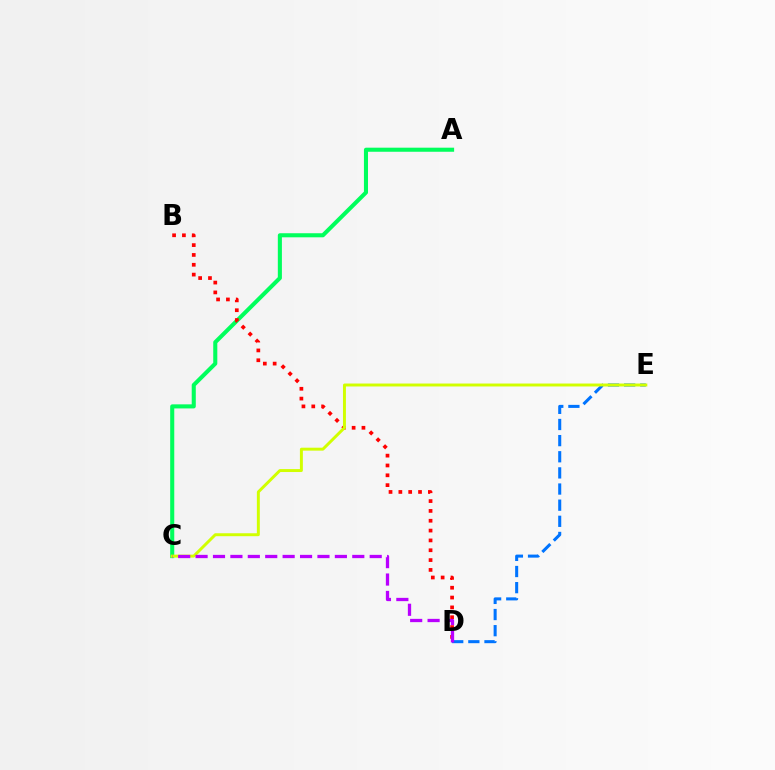{('A', 'C'): [{'color': '#00ff5c', 'line_style': 'solid', 'thickness': 2.93}], ('B', 'D'): [{'color': '#ff0000', 'line_style': 'dotted', 'thickness': 2.67}], ('D', 'E'): [{'color': '#0074ff', 'line_style': 'dashed', 'thickness': 2.19}], ('C', 'E'): [{'color': '#d1ff00', 'line_style': 'solid', 'thickness': 2.12}], ('C', 'D'): [{'color': '#b900ff', 'line_style': 'dashed', 'thickness': 2.37}]}